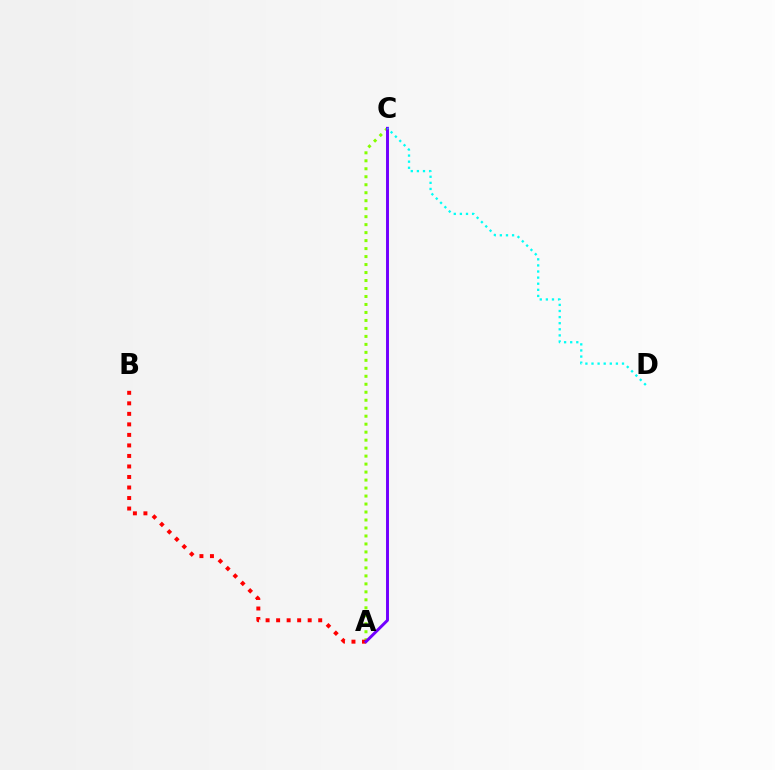{('A', 'C'): [{'color': '#84ff00', 'line_style': 'dotted', 'thickness': 2.17}, {'color': '#7200ff', 'line_style': 'solid', 'thickness': 2.13}], ('A', 'B'): [{'color': '#ff0000', 'line_style': 'dotted', 'thickness': 2.86}], ('C', 'D'): [{'color': '#00fff6', 'line_style': 'dotted', 'thickness': 1.66}]}